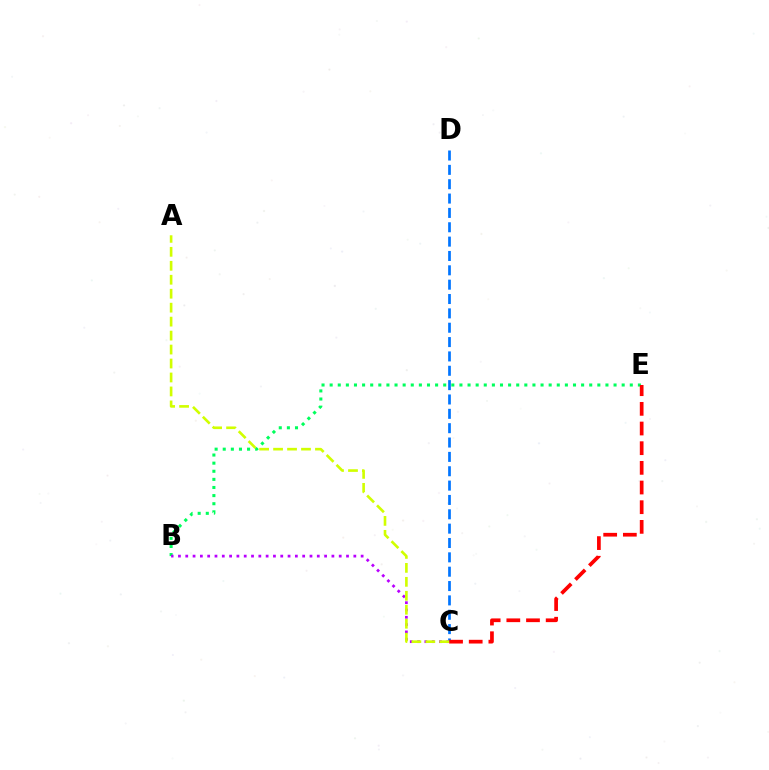{('B', 'E'): [{'color': '#00ff5c', 'line_style': 'dotted', 'thickness': 2.2}], ('B', 'C'): [{'color': '#b900ff', 'line_style': 'dotted', 'thickness': 1.99}], ('C', 'D'): [{'color': '#0074ff', 'line_style': 'dashed', 'thickness': 1.95}], ('C', 'E'): [{'color': '#ff0000', 'line_style': 'dashed', 'thickness': 2.67}], ('A', 'C'): [{'color': '#d1ff00', 'line_style': 'dashed', 'thickness': 1.9}]}